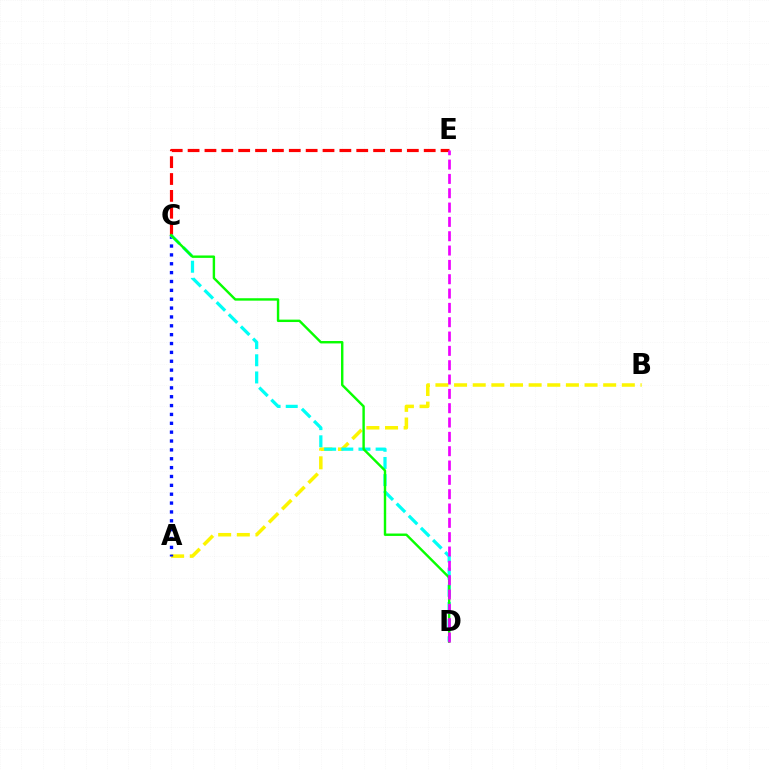{('A', 'B'): [{'color': '#fcf500', 'line_style': 'dashed', 'thickness': 2.53}], ('A', 'C'): [{'color': '#0010ff', 'line_style': 'dotted', 'thickness': 2.41}], ('C', 'E'): [{'color': '#ff0000', 'line_style': 'dashed', 'thickness': 2.29}], ('C', 'D'): [{'color': '#00fff6', 'line_style': 'dashed', 'thickness': 2.33}, {'color': '#08ff00', 'line_style': 'solid', 'thickness': 1.74}], ('D', 'E'): [{'color': '#ee00ff', 'line_style': 'dashed', 'thickness': 1.95}]}